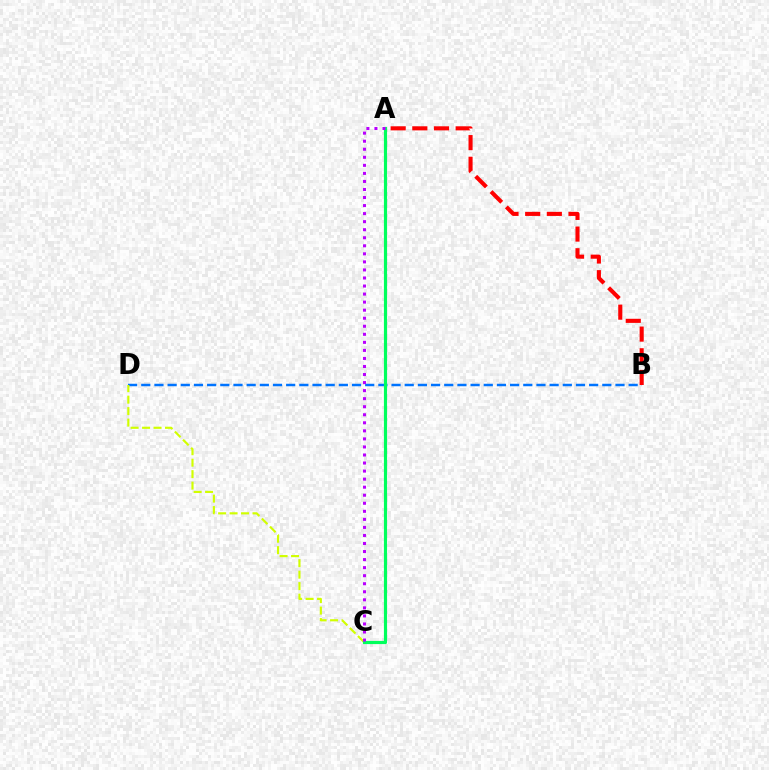{('B', 'D'): [{'color': '#0074ff', 'line_style': 'dashed', 'thickness': 1.79}], ('C', 'D'): [{'color': '#d1ff00', 'line_style': 'dashed', 'thickness': 1.56}], ('A', 'C'): [{'color': '#00ff5c', 'line_style': 'solid', 'thickness': 2.28}, {'color': '#b900ff', 'line_style': 'dotted', 'thickness': 2.19}], ('A', 'B'): [{'color': '#ff0000', 'line_style': 'dashed', 'thickness': 2.94}]}